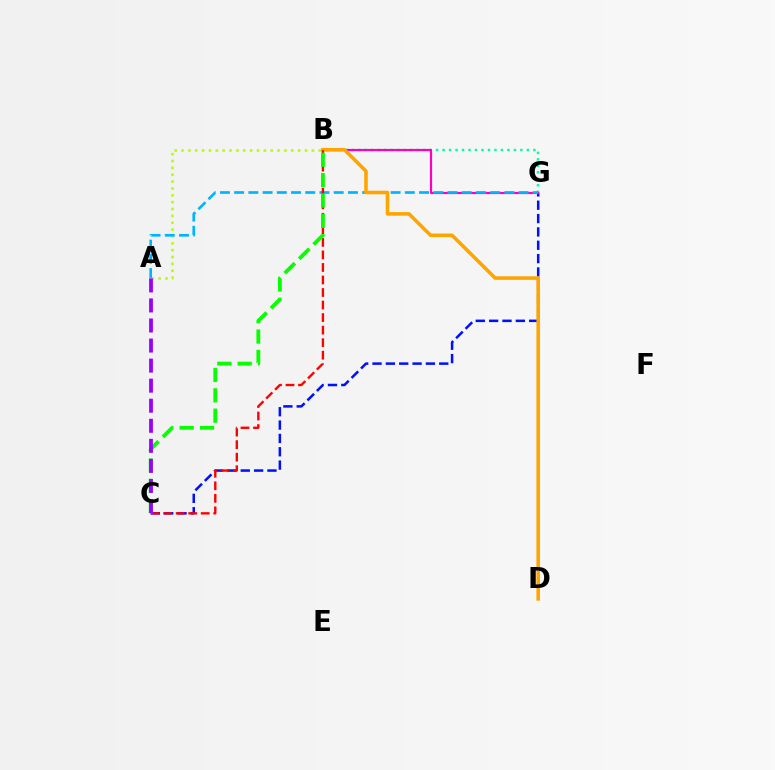{('A', 'B'): [{'color': '#b3ff00', 'line_style': 'dotted', 'thickness': 1.86}], ('B', 'G'): [{'color': '#00ff9d', 'line_style': 'dotted', 'thickness': 1.76}, {'color': '#ff00bd', 'line_style': 'solid', 'thickness': 1.59}], ('C', 'G'): [{'color': '#0010ff', 'line_style': 'dashed', 'thickness': 1.81}], ('A', 'G'): [{'color': '#00b5ff', 'line_style': 'dashed', 'thickness': 1.93}], ('B', 'D'): [{'color': '#ffa500', 'line_style': 'solid', 'thickness': 2.57}], ('B', 'C'): [{'color': '#ff0000', 'line_style': 'dashed', 'thickness': 1.7}, {'color': '#08ff00', 'line_style': 'dashed', 'thickness': 2.77}], ('A', 'C'): [{'color': '#9b00ff', 'line_style': 'dashed', 'thickness': 2.72}]}